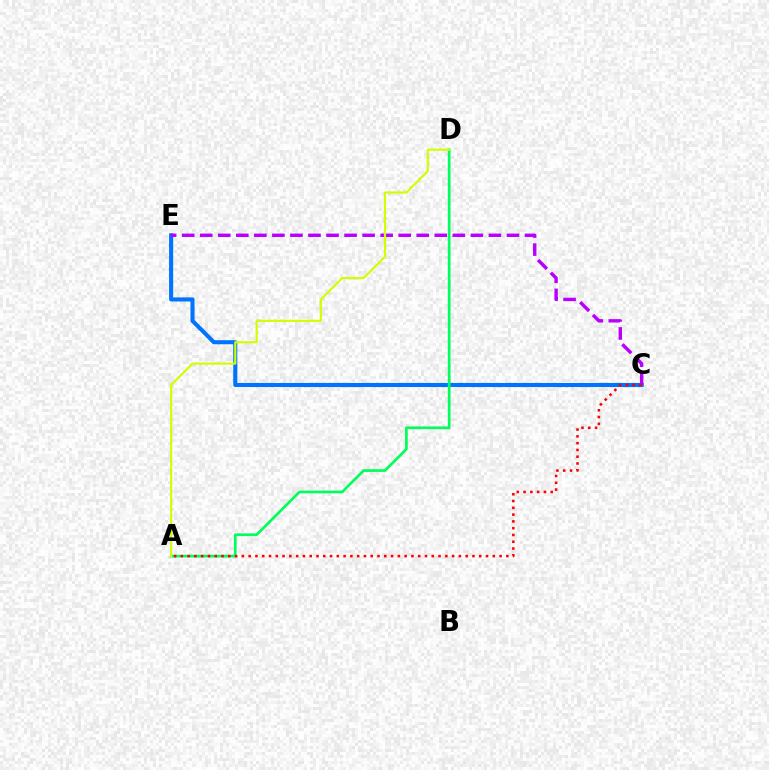{('C', 'E'): [{'color': '#0074ff', 'line_style': 'solid', 'thickness': 2.94}, {'color': '#b900ff', 'line_style': 'dashed', 'thickness': 2.45}], ('A', 'D'): [{'color': '#00ff5c', 'line_style': 'solid', 'thickness': 1.95}, {'color': '#d1ff00', 'line_style': 'solid', 'thickness': 1.55}], ('A', 'C'): [{'color': '#ff0000', 'line_style': 'dotted', 'thickness': 1.84}]}